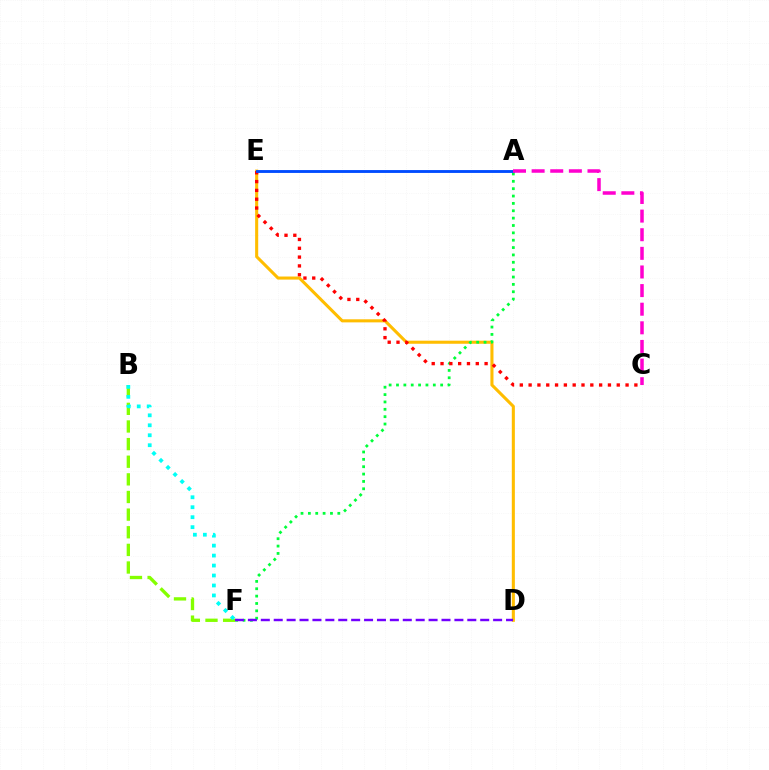{('D', 'E'): [{'color': '#ffbd00', 'line_style': 'solid', 'thickness': 2.21}], ('B', 'F'): [{'color': '#84ff00', 'line_style': 'dashed', 'thickness': 2.39}, {'color': '#00fff6', 'line_style': 'dotted', 'thickness': 2.71}], ('A', 'F'): [{'color': '#00ff39', 'line_style': 'dotted', 'thickness': 2.0}], ('D', 'F'): [{'color': '#7200ff', 'line_style': 'dashed', 'thickness': 1.75}], ('C', 'E'): [{'color': '#ff0000', 'line_style': 'dotted', 'thickness': 2.39}], ('A', 'E'): [{'color': '#004bff', 'line_style': 'solid', 'thickness': 2.06}], ('A', 'C'): [{'color': '#ff00cf', 'line_style': 'dashed', 'thickness': 2.53}]}